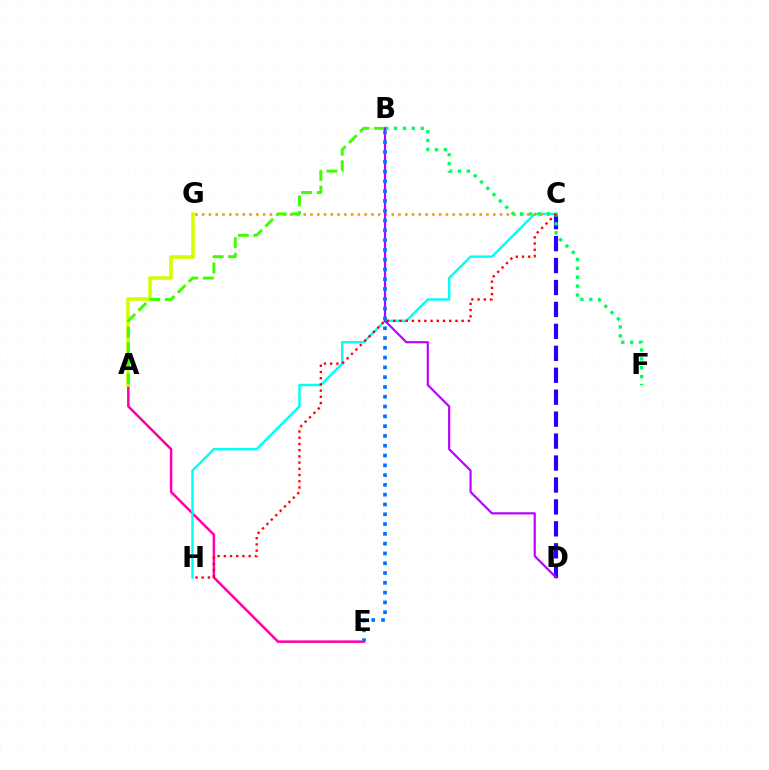{('A', 'E'): [{'color': '#ff00ac', 'line_style': 'solid', 'thickness': 1.82}], ('C', 'H'): [{'color': '#00fff6', 'line_style': 'solid', 'thickness': 1.75}, {'color': '#ff0000', 'line_style': 'dotted', 'thickness': 1.69}], ('C', 'D'): [{'color': '#2500ff', 'line_style': 'dashed', 'thickness': 2.98}], ('C', 'G'): [{'color': '#ff9400', 'line_style': 'dotted', 'thickness': 1.84}], ('A', 'G'): [{'color': '#d1ff00', 'line_style': 'solid', 'thickness': 2.57}], ('A', 'B'): [{'color': '#3dff00', 'line_style': 'dashed', 'thickness': 2.12}], ('B', 'F'): [{'color': '#00ff5c', 'line_style': 'dotted', 'thickness': 2.41}], ('B', 'D'): [{'color': '#b900ff', 'line_style': 'solid', 'thickness': 1.56}], ('B', 'E'): [{'color': '#0074ff', 'line_style': 'dotted', 'thickness': 2.66}]}